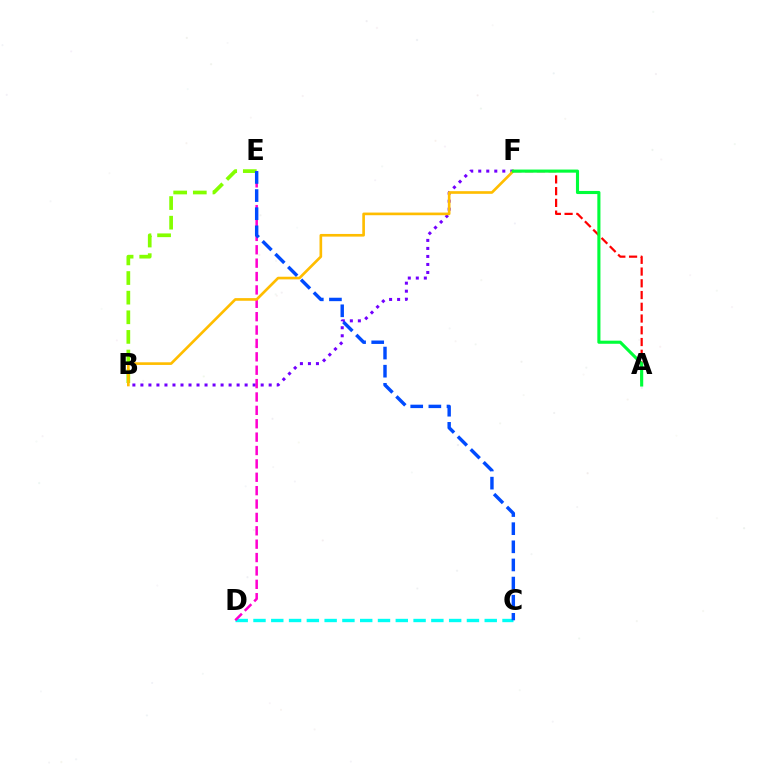{('B', 'E'): [{'color': '#84ff00', 'line_style': 'dashed', 'thickness': 2.67}], ('C', 'D'): [{'color': '#00fff6', 'line_style': 'dashed', 'thickness': 2.42}], ('B', 'F'): [{'color': '#7200ff', 'line_style': 'dotted', 'thickness': 2.18}, {'color': '#ffbd00', 'line_style': 'solid', 'thickness': 1.91}], ('A', 'F'): [{'color': '#ff0000', 'line_style': 'dashed', 'thickness': 1.6}, {'color': '#00ff39', 'line_style': 'solid', 'thickness': 2.24}], ('D', 'E'): [{'color': '#ff00cf', 'line_style': 'dashed', 'thickness': 1.82}], ('C', 'E'): [{'color': '#004bff', 'line_style': 'dashed', 'thickness': 2.46}]}